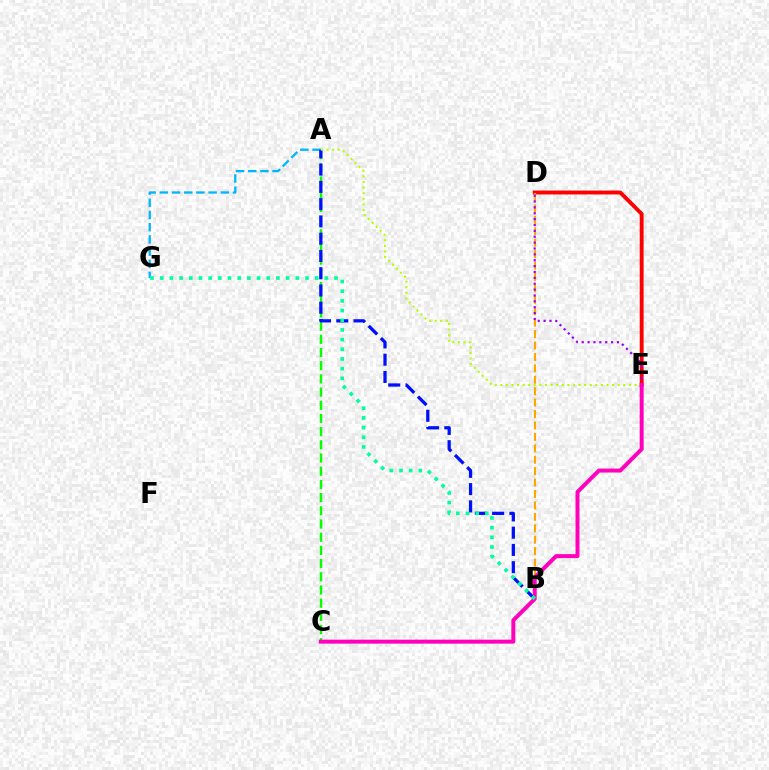{('A', 'G'): [{'color': '#00b5ff', 'line_style': 'dashed', 'thickness': 1.66}], ('D', 'E'): [{'color': '#ff0000', 'line_style': 'solid', 'thickness': 2.81}, {'color': '#9b00ff', 'line_style': 'dotted', 'thickness': 1.6}], ('B', 'D'): [{'color': '#ffa500', 'line_style': 'dashed', 'thickness': 1.55}], ('A', 'C'): [{'color': '#08ff00', 'line_style': 'dashed', 'thickness': 1.79}], ('A', 'B'): [{'color': '#0010ff', 'line_style': 'dashed', 'thickness': 2.35}], ('A', 'E'): [{'color': '#b3ff00', 'line_style': 'dotted', 'thickness': 1.52}], ('C', 'E'): [{'color': '#ff00bd', 'line_style': 'solid', 'thickness': 2.86}], ('B', 'G'): [{'color': '#00ff9d', 'line_style': 'dotted', 'thickness': 2.63}]}